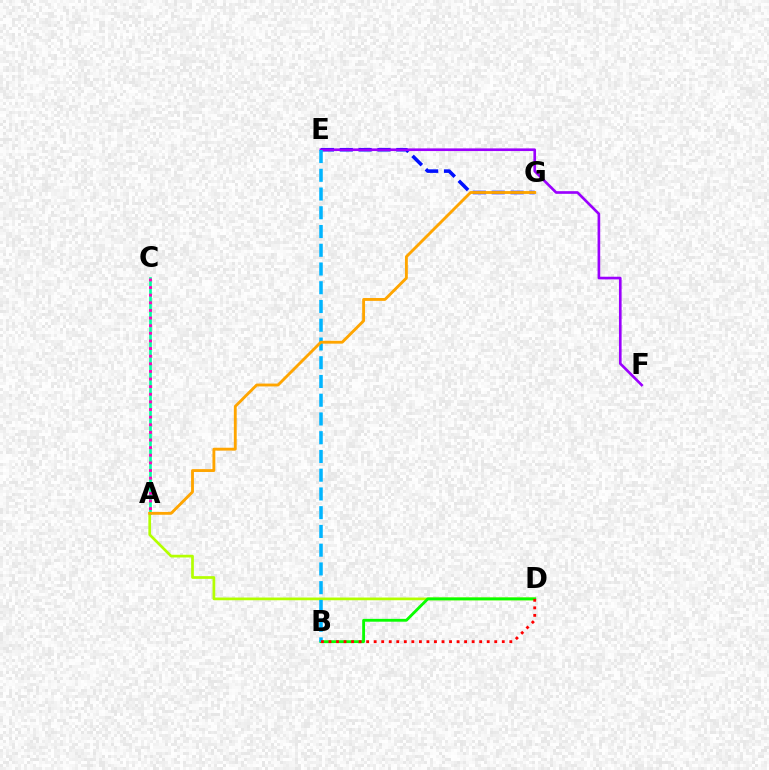{('A', 'D'): [{'color': '#b3ff00', 'line_style': 'solid', 'thickness': 1.95}], ('B', 'D'): [{'color': '#08ff00', 'line_style': 'solid', 'thickness': 2.04}, {'color': '#ff0000', 'line_style': 'dotted', 'thickness': 2.05}], ('E', 'G'): [{'color': '#0010ff', 'line_style': 'dashed', 'thickness': 2.56}], ('E', 'F'): [{'color': '#9b00ff', 'line_style': 'solid', 'thickness': 1.91}], ('A', 'C'): [{'color': '#00ff9d', 'line_style': 'solid', 'thickness': 1.91}, {'color': '#ff00bd', 'line_style': 'dotted', 'thickness': 2.07}], ('B', 'E'): [{'color': '#00b5ff', 'line_style': 'dashed', 'thickness': 2.55}], ('A', 'G'): [{'color': '#ffa500', 'line_style': 'solid', 'thickness': 2.06}]}